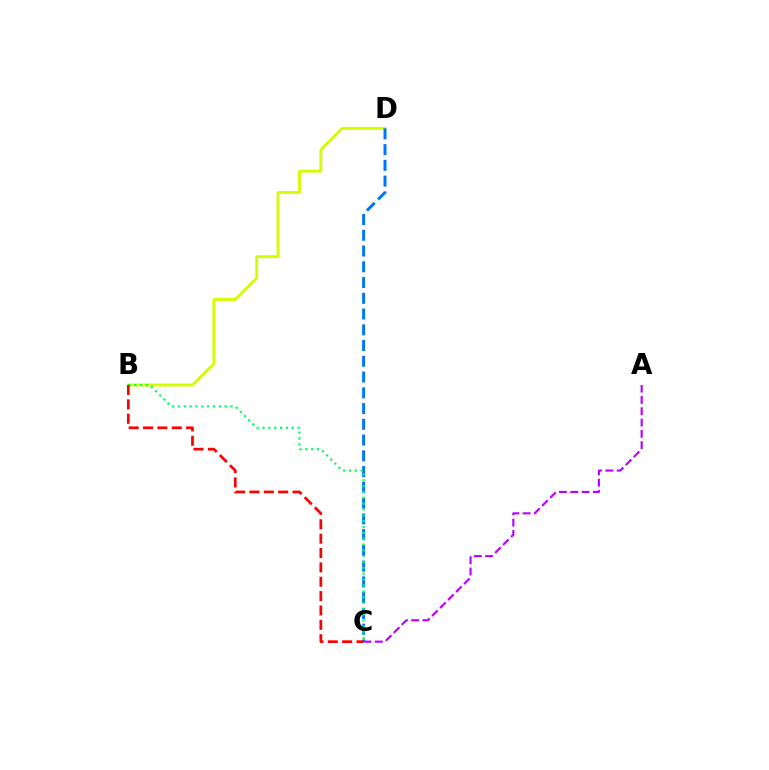{('B', 'D'): [{'color': '#d1ff00', 'line_style': 'solid', 'thickness': 2.09}], ('A', 'C'): [{'color': '#b900ff', 'line_style': 'dashed', 'thickness': 1.53}], ('C', 'D'): [{'color': '#0074ff', 'line_style': 'dashed', 'thickness': 2.14}], ('B', 'C'): [{'color': '#00ff5c', 'line_style': 'dotted', 'thickness': 1.59}, {'color': '#ff0000', 'line_style': 'dashed', 'thickness': 1.95}]}